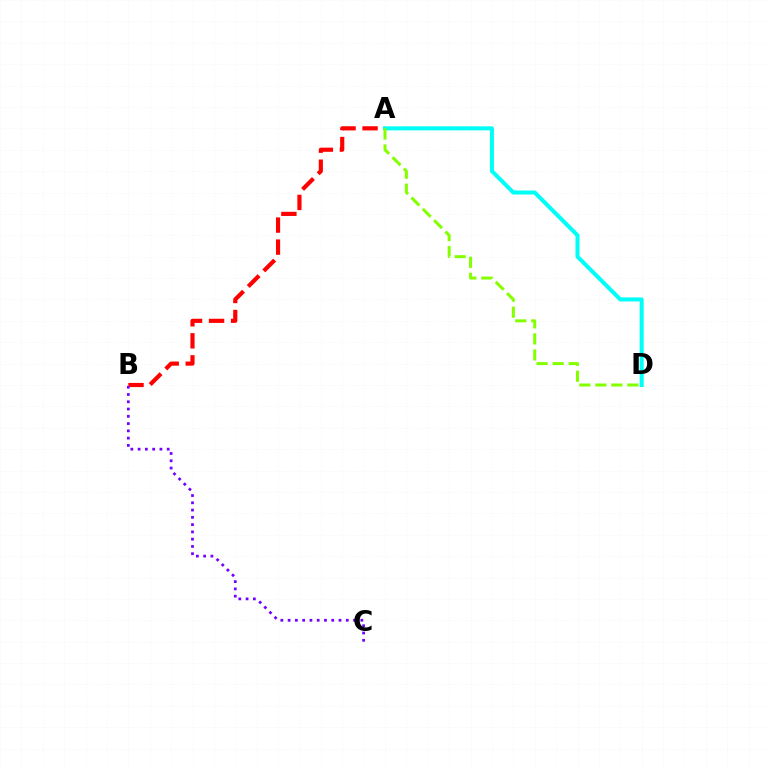{('A', 'B'): [{'color': '#ff0000', 'line_style': 'dashed', 'thickness': 2.99}], ('A', 'D'): [{'color': '#00fff6', 'line_style': 'solid', 'thickness': 2.9}, {'color': '#84ff00', 'line_style': 'dashed', 'thickness': 2.18}], ('B', 'C'): [{'color': '#7200ff', 'line_style': 'dotted', 'thickness': 1.98}]}